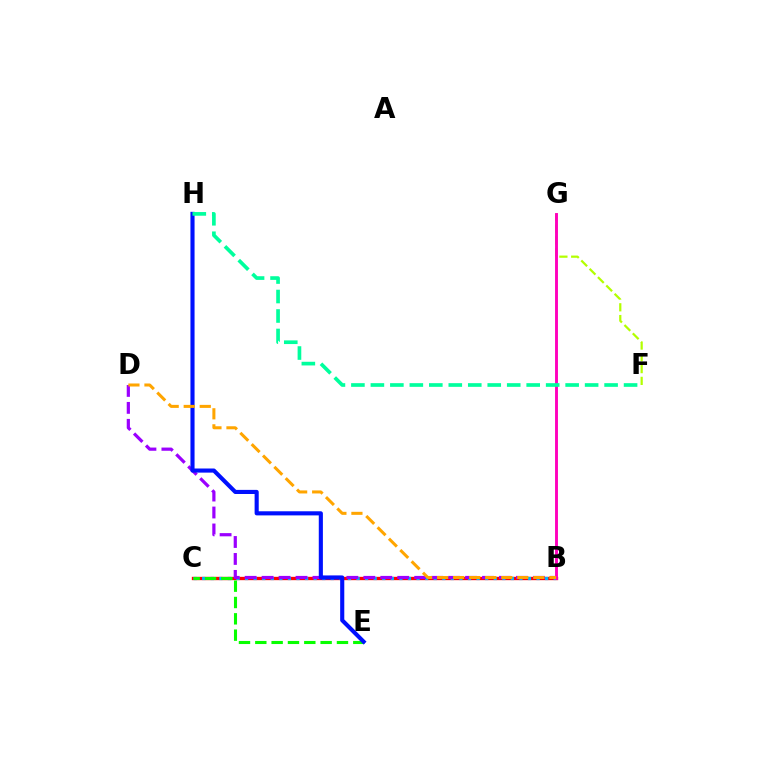{('B', 'C'): [{'color': '#ff0000', 'line_style': 'solid', 'thickness': 2.4}, {'color': '#00b5ff', 'line_style': 'dotted', 'thickness': 2.33}], ('C', 'E'): [{'color': '#08ff00', 'line_style': 'dashed', 'thickness': 2.22}], ('B', 'D'): [{'color': '#9b00ff', 'line_style': 'dashed', 'thickness': 2.3}, {'color': '#ffa500', 'line_style': 'dashed', 'thickness': 2.18}], ('F', 'G'): [{'color': '#b3ff00', 'line_style': 'dashed', 'thickness': 1.6}], ('B', 'G'): [{'color': '#ff00bd', 'line_style': 'solid', 'thickness': 2.09}], ('E', 'H'): [{'color': '#0010ff', 'line_style': 'solid', 'thickness': 2.96}], ('F', 'H'): [{'color': '#00ff9d', 'line_style': 'dashed', 'thickness': 2.65}]}